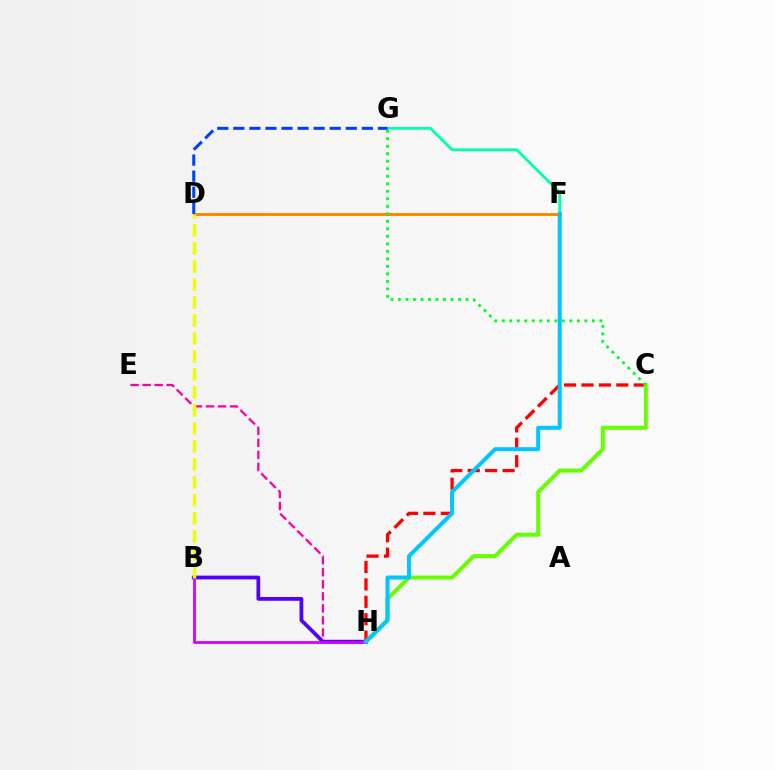{('E', 'H'): [{'color': '#ff00a0', 'line_style': 'dashed', 'thickness': 1.63}], ('F', 'G'): [{'color': '#00ffaf', 'line_style': 'solid', 'thickness': 2.02}], ('D', 'F'): [{'color': '#ff8800', 'line_style': 'solid', 'thickness': 2.14}], ('B', 'H'): [{'color': '#4f00ff', 'line_style': 'solid', 'thickness': 2.7}, {'color': '#d600ff', 'line_style': 'solid', 'thickness': 2.01}], ('C', 'H'): [{'color': '#ff0000', 'line_style': 'dashed', 'thickness': 2.37}, {'color': '#66ff00', 'line_style': 'solid', 'thickness': 2.85}], ('B', 'D'): [{'color': '#eeff00', 'line_style': 'dashed', 'thickness': 2.44}], ('D', 'G'): [{'color': '#003fff', 'line_style': 'dashed', 'thickness': 2.18}], ('C', 'G'): [{'color': '#00ff27', 'line_style': 'dotted', 'thickness': 2.04}], ('F', 'H'): [{'color': '#00c7ff', 'line_style': 'solid', 'thickness': 2.89}]}